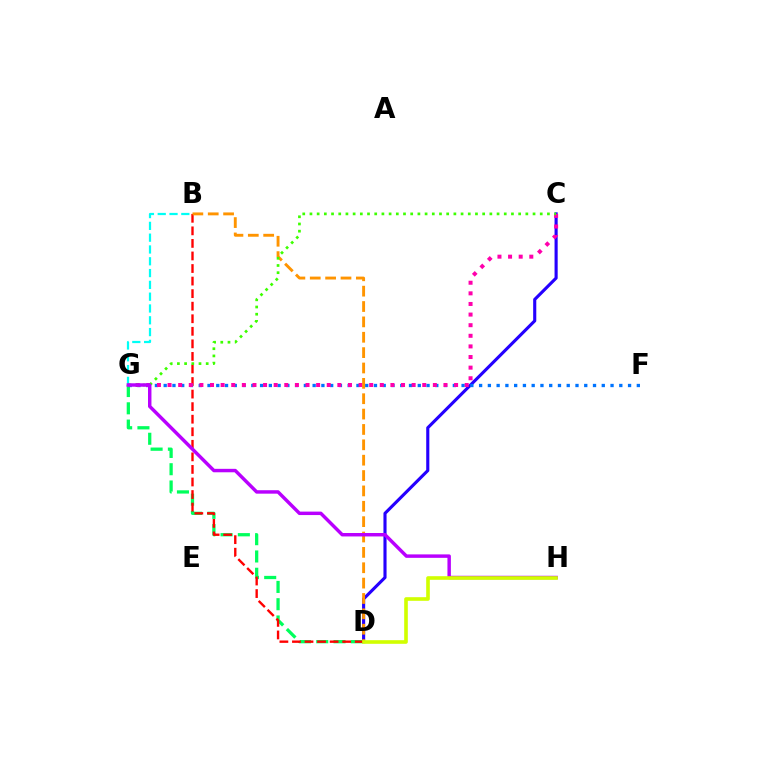{('D', 'G'): [{'color': '#00ff5c', 'line_style': 'dashed', 'thickness': 2.35}], ('C', 'D'): [{'color': '#2500ff', 'line_style': 'solid', 'thickness': 2.25}], ('B', 'G'): [{'color': '#00fff6', 'line_style': 'dashed', 'thickness': 1.6}], ('B', 'D'): [{'color': '#ff0000', 'line_style': 'dashed', 'thickness': 1.71}, {'color': '#ff9400', 'line_style': 'dashed', 'thickness': 2.09}], ('F', 'G'): [{'color': '#0074ff', 'line_style': 'dotted', 'thickness': 2.38}], ('C', 'G'): [{'color': '#ff00ac', 'line_style': 'dotted', 'thickness': 2.88}, {'color': '#3dff00', 'line_style': 'dotted', 'thickness': 1.96}], ('G', 'H'): [{'color': '#b900ff', 'line_style': 'solid', 'thickness': 2.48}], ('D', 'H'): [{'color': '#d1ff00', 'line_style': 'solid', 'thickness': 2.61}]}